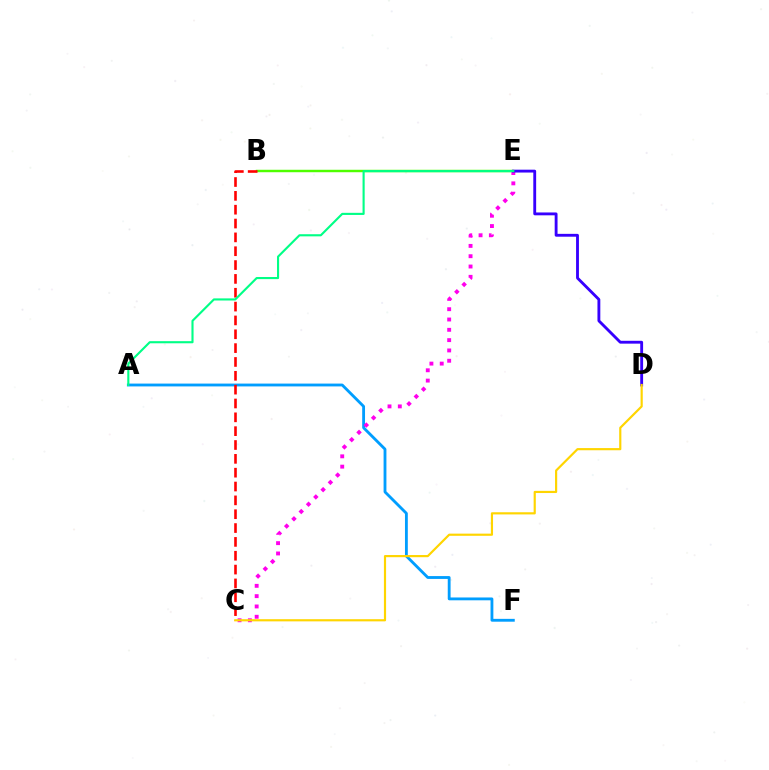{('B', 'E'): [{'color': '#4fff00', 'line_style': 'solid', 'thickness': 1.77}], ('A', 'F'): [{'color': '#009eff', 'line_style': 'solid', 'thickness': 2.04}], ('C', 'E'): [{'color': '#ff00ed', 'line_style': 'dotted', 'thickness': 2.8}], ('B', 'C'): [{'color': '#ff0000', 'line_style': 'dashed', 'thickness': 1.88}], ('D', 'E'): [{'color': '#3700ff', 'line_style': 'solid', 'thickness': 2.05}], ('A', 'E'): [{'color': '#00ff86', 'line_style': 'solid', 'thickness': 1.53}], ('C', 'D'): [{'color': '#ffd500', 'line_style': 'solid', 'thickness': 1.57}]}